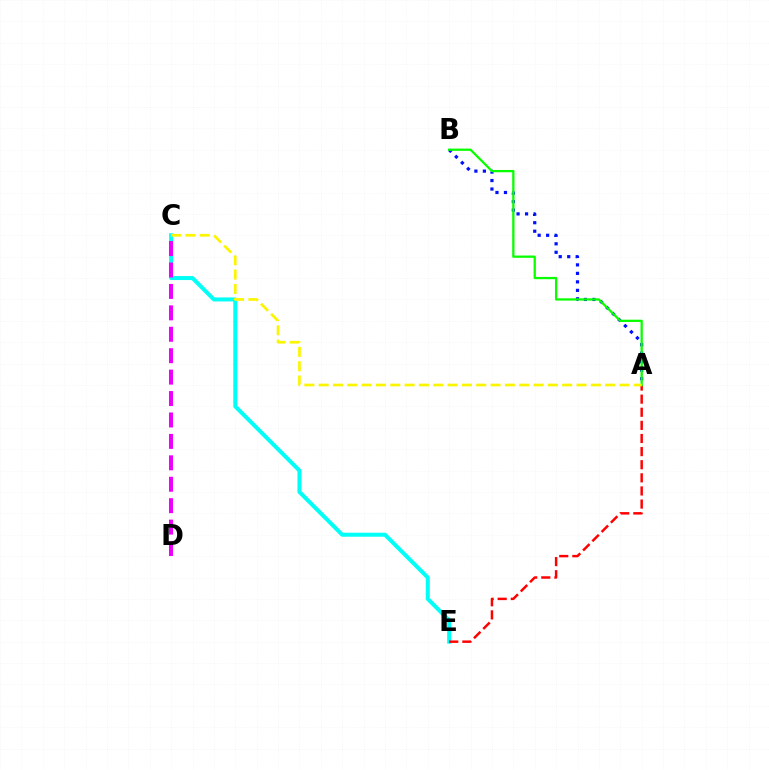{('C', 'E'): [{'color': '#00fff6', 'line_style': 'solid', 'thickness': 2.89}], ('A', 'E'): [{'color': '#ff0000', 'line_style': 'dashed', 'thickness': 1.78}], ('C', 'D'): [{'color': '#ee00ff', 'line_style': 'dashed', 'thickness': 2.91}], ('A', 'B'): [{'color': '#0010ff', 'line_style': 'dotted', 'thickness': 2.31}, {'color': '#08ff00', 'line_style': 'solid', 'thickness': 1.64}], ('A', 'C'): [{'color': '#fcf500', 'line_style': 'dashed', 'thickness': 1.95}]}